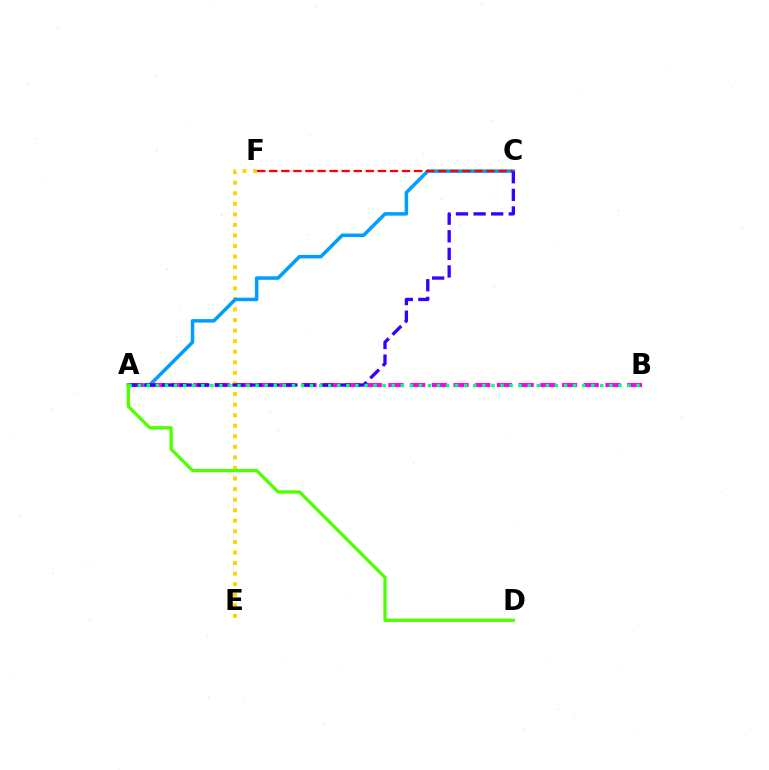{('E', 'F'): [{'color': '#ffd500', 'line_style': 'dotted', 'thickness': 2.87}], ('A', 'C'): [{'color': '#009eff', 'line_style': 'solid', 'thickness': 2.53}, {'color': '#3700ff', 'line_style': 'dashed', 'thickness': 2.39}], ('A', 'B'): [{'color': '#ff00ed', 'line_style': 'dashed', 'thickness': 2.95}, {'color': '#00ff86', 'line_style': 'dotted', 'thickness': 2.46}], ('A', 'D'): [{'color': '#4fff00', 'line_style': 'solid', 'thickness': 2.37}], ('C', 'F'): [{'color': '#ff0000', 'line_style': 'dashed', 'thickness': 1.64}]}